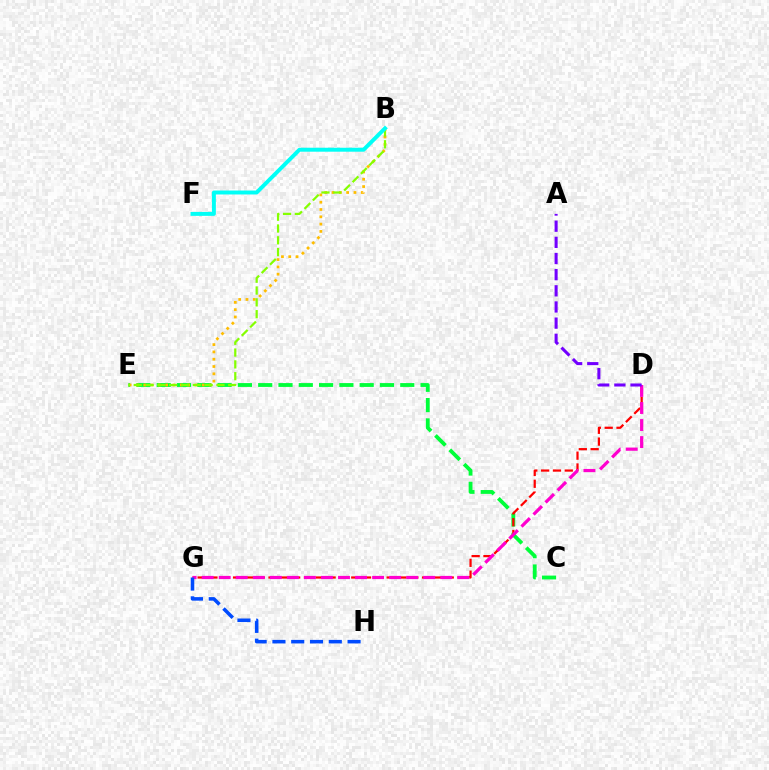{('C', 'E'): [{'color': '#00ff39', 'line_style': 'dashed', 'thickness': 2.76}], ('D', 'G'): [{'color': '#ff0000', 'line_style': 'dashed', 'thickness': 1.61}, {'color': '#ff00cf', 'line_style': 'dashed', 'thickness': 2.32}], ('B', 'E'): [{'color': '#ffbd00', 'line_style': 'dotted', 'thickness': 1.98}, {'color': '#84ff00', 'line_style': 'dashed', 'thickness': 1.61}], ('G', 'H'): [{'color': '#004bff', 'line_style': 'dashed', 'thickness': 2.55}], ('B', 'F'): [{'color': '#00fff6', 'line_style': 'solid', 'thickness': 2.84}], ('A', 'D'): [{'color': '#7200ff', 'line_style': 'dashed', 'thickness': 2.19}]}